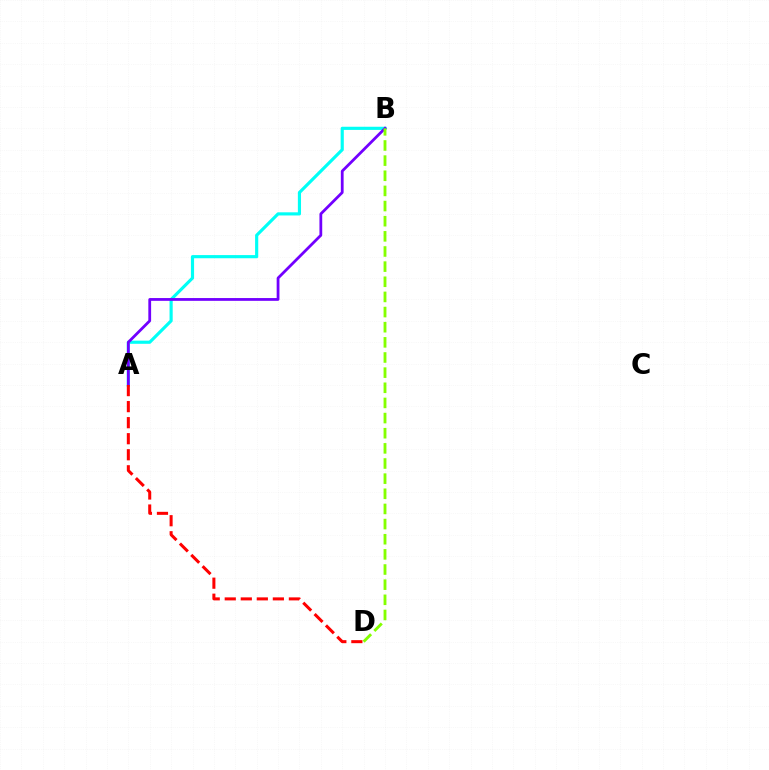{('A', 'B'): [{'color': '#00fff6', 'line_style': 'solid', 'thickness': 2.27}, {'color': '#7200ff', 'line_style': 'solid', 'thickness': 2.0}], ('A', 'D'): [{'color': '#ff0000', 'line_style': 'dashed', 'thickness': 2.18}], ('B', 'D'): [{'color': '#84ff00', 'line_style': 'dashed', 'thickness': 2.06}]}